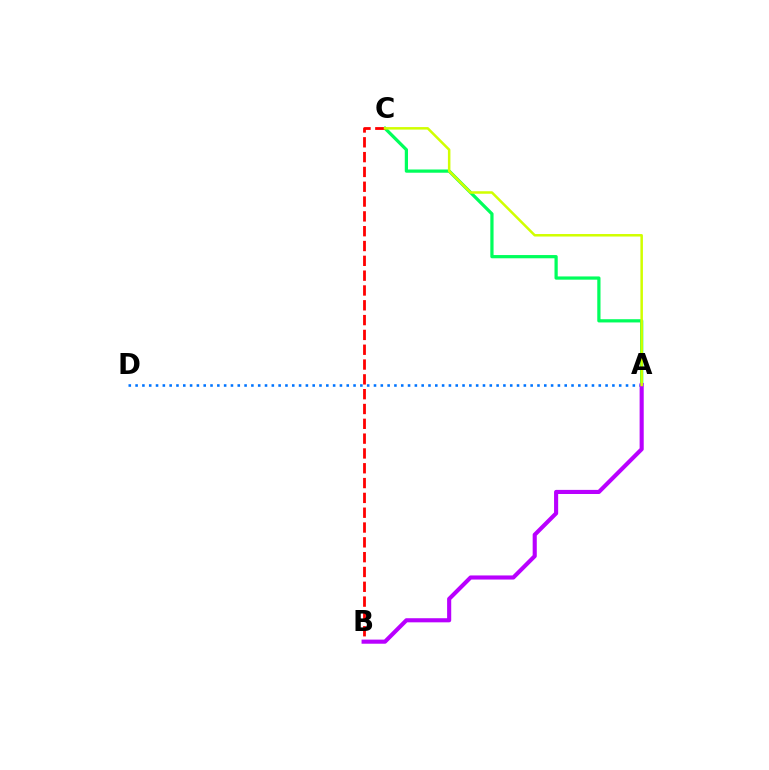{('A', 'C'): [{'color': '#00ff5c', 'line_style': 'solid', 'thickness': 2.33}, {'color': '#d1ff00', 'line_style': 'solid', 'thickness': 1.81}], ('B', 'C'): [{'color': '#ff0000', 'line_style': 'dashed', 'thickness': 2.01}], ('A', 'D'): [{'color': '#0074ff', 'line_style': 'dotted', 'thickness': 1.85}], ('A', 'B'): [{'color': '#b900ff', 'line_style': 'solid', 'thickness': 2.96}]}